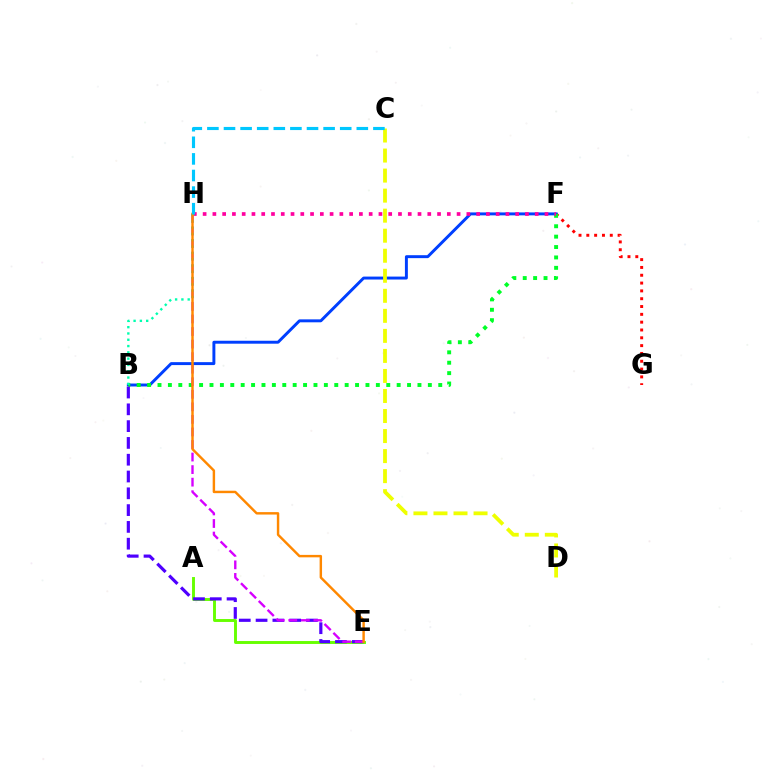{('F', 'G'): [{'color': '#ff0000', 'line_style': 'dotted', 'thickness': 2.12}], ('A', 'E'): [{'color': '#66ff00', 'line_style': 'solid', 'thickness': 2.1}], ('B', 'F'): [{'color': '#003fff', 'line_style': 'solid', 'thickness': 2.12}, {'color': '#00ff27', 'line_style': 'dotted', 'thickness': 2.83}], ('F', 'H'): [{'color': '#ff00a0', 'line_style': 'dotted', 'thickness': 2.65}], ('B', 'E'): [{'color': '#4f00ff', 'line_style': 'dashed', 'thickness': 2.28}], ('E', 'H'): [{'color': '#d600ff', 'line_style': 'dashed', 'thickness': 1.71}, {'color': '#ff8800', 'line_style': 'solid', 'thickness': 1.75}], ('B', 'H'): [{'color': '#00ffaf', 'line_style': 'dotted', 'thickness': 1.71}], ('C', 'D'): [{'color': '#eeff00', 'line_style': 'dashed', 'thickness': 2.72}], ('C', 'H'): [{'color': '#00c7ff', 'line_style': 'dashed', 'thickness': 2.26}]}